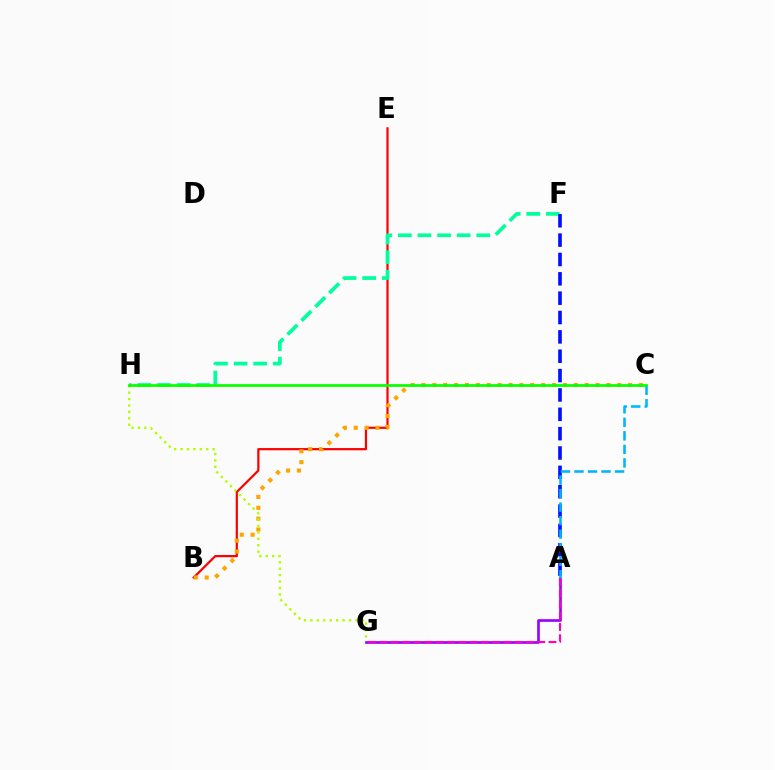{('B', 'E'): [{'color': '#ff0000', 'line_style': 'solid', 'thickness': 1.59}], ('A', 'G'): [{'color': '#9b00ff', 'line_style': 'solid', 'thickness': 1.92}, {'color': '#ff00bd', 'line_style': 'dashed', 'thickness': 1.53}], ('F', 'H'): [{'color': '#00ff9d', 'line_style': 'dashed', 'thickness': 2.66}], ('B', 'C'): [{'color': '#ffa500', 'line_style': 'dotted', 'thickness': 2.96}], ('A', 'F'): [{'color': '#0010ff', 'line_style': 'dashed', 'thickness': 2.63}], ('G', 'H'): [{'color': '#b3ff00', 'line_style': 'dotted', 'thickness': 1.75}], ('A', 'C'): [{'color': '#00b5ff', 'line_style': 'dashed', 'thickness': 1.84}], ('C', 'H'): [{'color': '#08ff00', 'line_style': 'solid', 'thickness': 1.97}]}